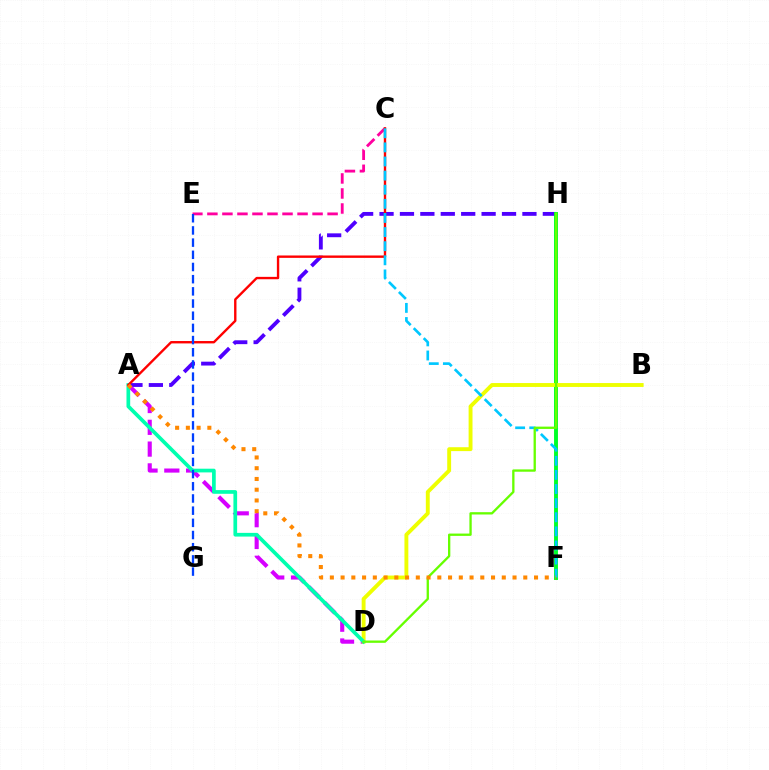{('A', 'D'): [{'color': '#d600ff', 'line_style': 'dashed', 'thickness': 2.96}, {'color': '#00ffaf', 'line_style': 'solid', 'thickness': 2.67}], ('A', 'H'): [{'color': '#4f00ff', 'line_style': 'dashed', 'thickness': 2.77}], ('F', 'H'): [{'color': '#00ff27', 'line_style': 'solid', 'thickness': 2.82}], ('C', 'E'): [{'color': '#ff00a0', 'line_style': 'dashed', 'thickness': 2.04}], ('B', 'D'): [{'color': '#eeff00', 'line_style': 'solid', 'thickness': 2.8}], ('A', 'C'): [{'color': '#ff0000', 'line_style': 'solid', 'thickness': 1.71}], ('C', 'F'): [{'color': '#00c7ff', 'line_style': 'dashed', 'thickness': 1.92}], ('D', 'H'): [{'color': '#66ff00', 'line_style': 'solid', 'thickness': 1.67}], ('A', 'F'): [{'color': '#ff8800', 'line_style': 'dotted', 'thickness': 2.92}], ('E', 'G'): [{'color': '#003fff', 'line_style': 'dashed', 'thickness': 1.66}]}